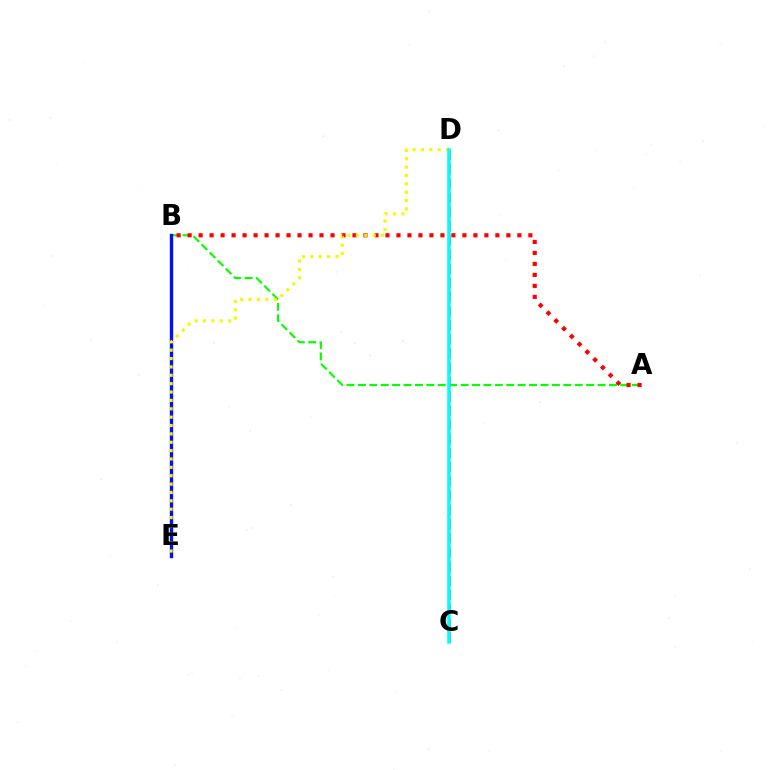{('A', 'B'): [{'color': '#08ff00', 'line_style': 'dashed', 'thickness': 1.55}, {'color': '#ff0000', 'line_style': 'dotted', 'thickness': 2.99}], ('C', 'D'): [{'color': '#ee00ff', 'line_style': 'dashed', 'thickness': 1.93}, {'color': '#00fff6', 'line_style': 'solid', 'thickness': 2.57}], ('B', 'E'): [{'color': '#0010ff', 'line_style': 'solid', 'thickness': 2.43}], ('D', 'E'): [{'color': '#fcf500', 'line_style': 'dotted', 'thickness': 2.27}]}